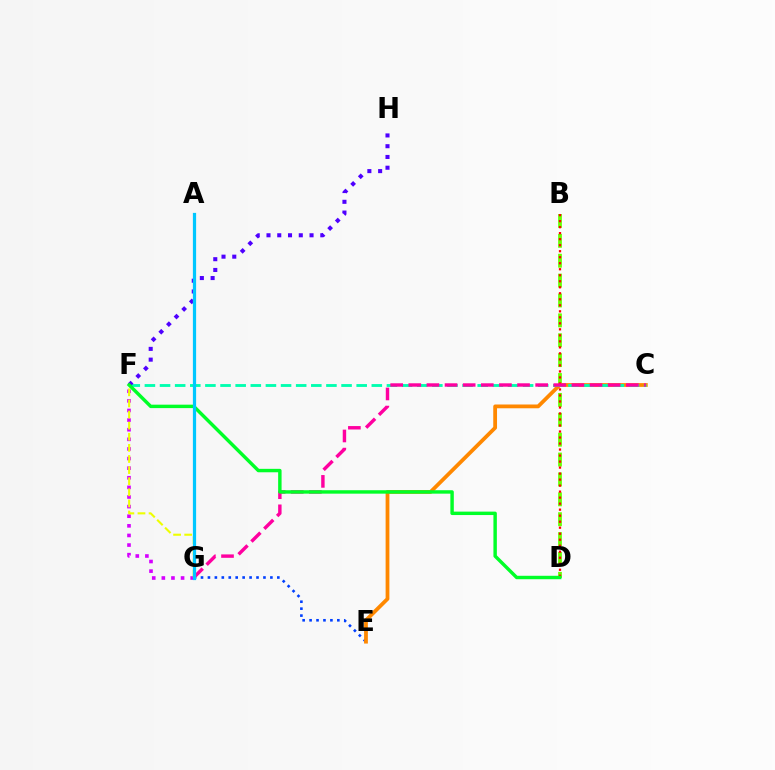{('B', 'D'): [{'color': '#66ff00', 'line_style': 'dashed', 'thickness': 2.7}, {'color': '#ff0000', 'line_style': 'dotted', 'thickness': 1.63}], ('E', 'G'): [{'color': '#003fff', 'line_style': 'dotted', 'thickness': 1.89}], ('C', 'E'): [{'color': '#ff8800', 'line_style': 'solid', 'thickness': 2.72}], ('C', 'F'): [{'color': '#00ffaf', 'line_style': 'dashed', 'thickness': 2.06}], ('C', 'G'): [{'color': '#ff00a0', 'line_style': 'dashed', 'thickness': 2.46}], ('F', 'H'): [{'color': '#4f00ff', 'line_style': 'dotted', 'thickness': 2.92}], ('F', 'G'): [{'color': '#d600ff', 'line_style': 'dotted', 'thickness': 2.61}, {'color': '#eeff00', 'line_style': 'dashed', 'thickness': 1.51}], ('D', 'F'): [{'color': '#00ff27', 'line_style': 'solid', 'thickness': 2.47}], ('A', 'G'): [{'color': '#00c7ff', 'line_style': 'solid', 'thickness': 2.32}]}